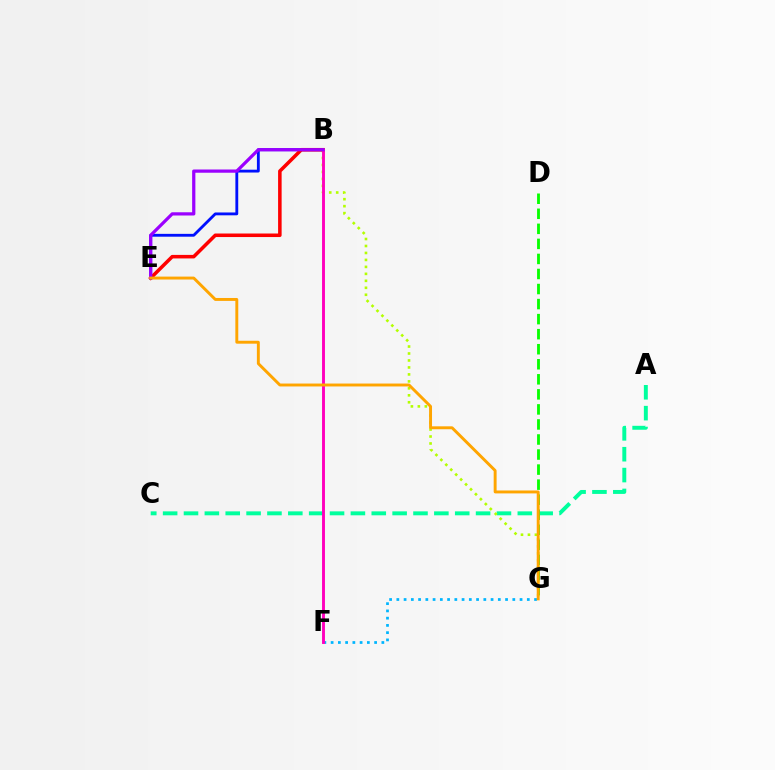{('B', 'E'): [{'color': '#0010ff', 'line_style': 'solid', 'thickness': 2.04}, {'color': '#ff0000', 'line_style': 'solid', 'thickness': 2.55}, {'color': '#9b00ff', 'line_style': 'solid', 'thickness': 2.33}], ('A', 'C'): [{'color': '#00ff9d', 'line_style': 'dashed', 'thickness': 2.83}], ('B', 'G'): [{'color': '#b3ff00', 'line_style': 'dotted', 'thickness': 1.89}], ('F', 'G'): [{'color': '#00b5ff', 'line_style': 'dotted', 'thickness': 1.97}], ('D', 'G'): [{'color': '#08ff00', 'line_style': 'dashed', 'thickness': 2.04}], ('B', 'F'): [{'color': '#ff00bd', 'line_style': 'solid', 'thickness': 2.09}], ('E', 'G'): [{'color': '#ffa500', 'line_style': 'solid', 'thickness': 2.1}]}